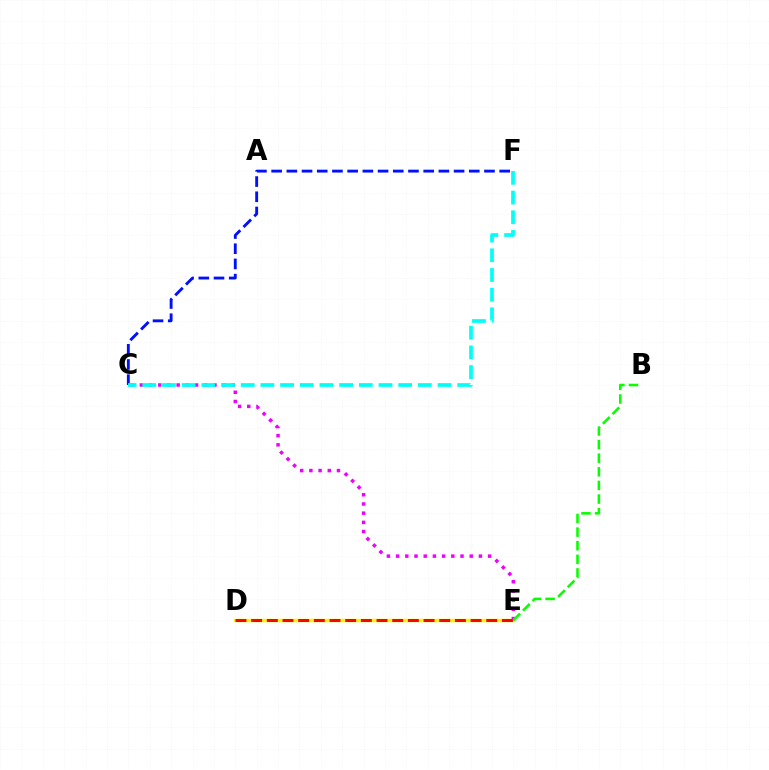{('D', 'E'): [{'color': '#fcf500', 'line_style': 'solid', 'thickness': 2.46}, {'color': '#ff0000', 'line_style': 'dashed', 'thickness': 2.13}], ('C', 'F'): [{'color': '#0010ff', 'line_style': 'dashed', 'thickness': 2.07}, {'color': '#00fff6', 'line_style': 'dashed', 'thickness': 2.67}], ('C', 'E'): [{'color': '#ee00ff', 'line_style': 'dotted', 'thickness': 2.5}], ('B', 'E'): [{'color': '#08ff00', 'line_style': 'dashed', 'thickness': 1.85}]}